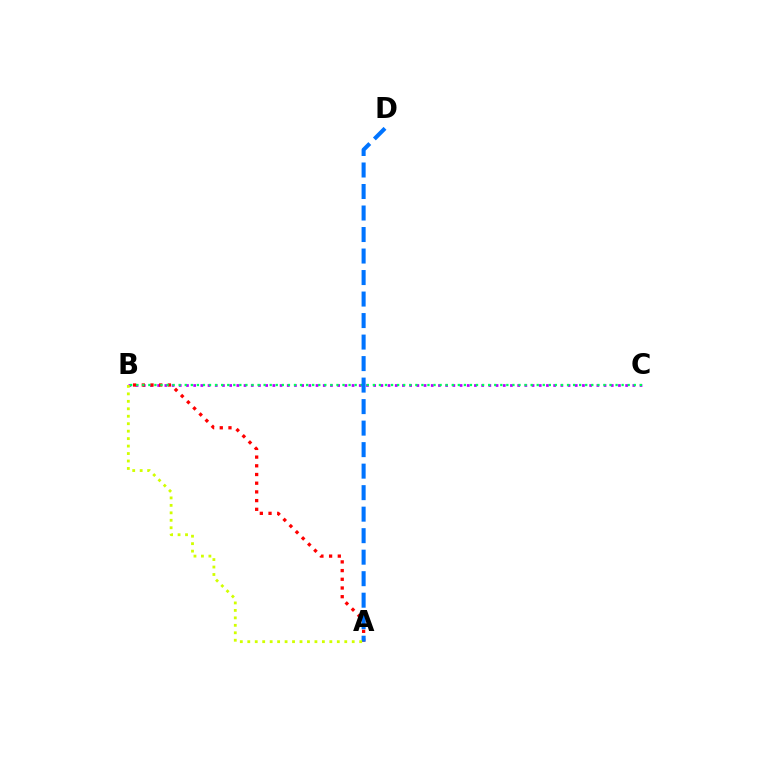{('B', 'C'): [{'color': '#b900ff', 'line_style': 'dotted', 'thickness': 1.96}, {'color': '#00ff5c', 'line_style': 'dotted', 'thickness': 1.65}], ('A', 'B'): [{'color': '#ff0000', 'line_style': 'dotted', 'thickness': 2.36}, {'color': '#d1ff00', 'line_style': 'dotted', 'thickness': 2.03}], ('A', 'D'): [{'color': '#0074ff', 'line_style': 'dashed', 'thickness': 2.92}]}